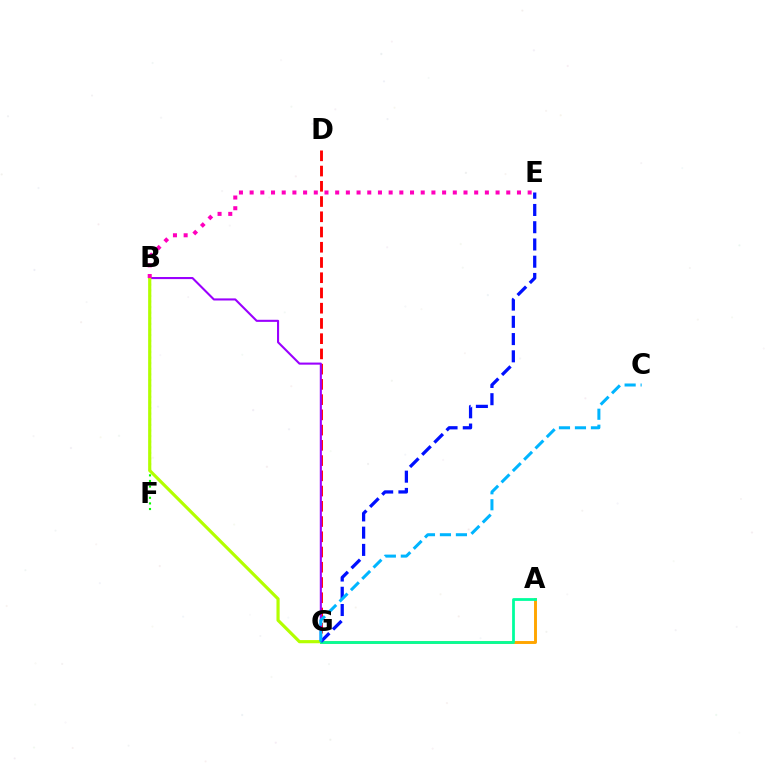{('B', 'F'): [{'color': '#08ff00', 'line_style': 'dotted', 'thickness': 1.52}], ('D', 'G'): [{'color': '#ff0000', 'line_style': 'dashed', 'thickness': 2.07}], ('B', 'G'): [{'color': '#9b00ff', 'line_style': 'solid', 'thickness': 1.51}, {'color': '#b3ff00', 'line_style': 'solid', 'thickness': 2.28}], ('A', 'G'): [{'color': '#ffa500', 'line_style': 'solid', 'thickness': 2.11}, {'color': '#00ff9d', 'line_style': 'solid', 'thickness': 2.0}], ('E', 'G'): [{'color': '#0010ff', 'line_style': 'dashed', 'thickness': 2.34}], ('B', 'E'): [{'color': '#ff00bd', 'line_style': 'dotted', 'thickness': 2.91}], ('C', 'G'): [{'color': '#00b5ff', 'line_style': 'dashed', 'thickness': 2.17}]}